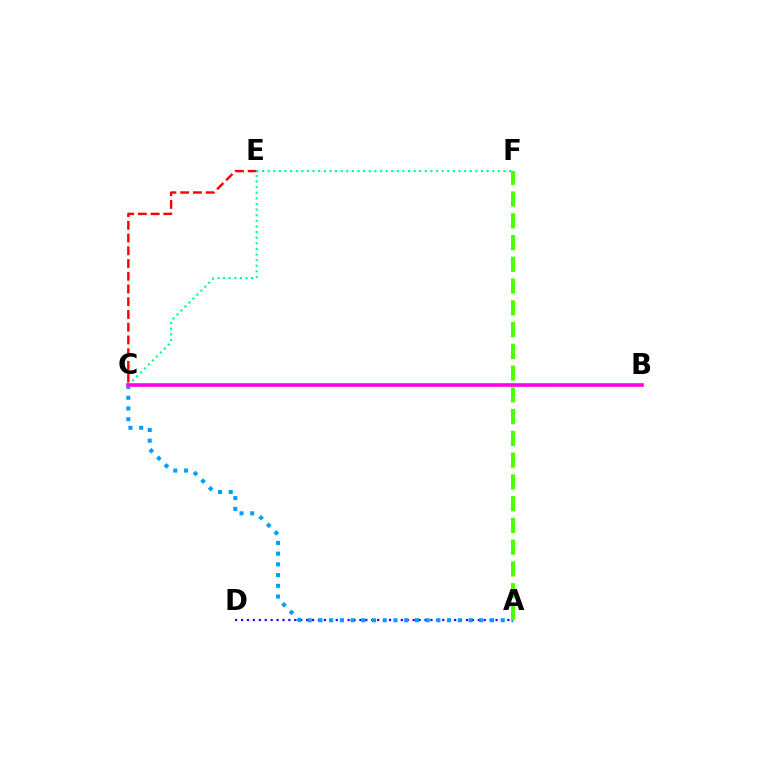{('A', 'D'): [{'color': '#3700ff', 'line_style': 'dotted', 'thickness': 1.61}], ('C', 'E'): [{'color': '#ff0000', 'line_style': 'dashed', 'thickness': 1.73}], ('A', 'C'): [{'color': '#009eff', 'line_style': 'dotted', 'thickness': 2.91}], ('C', 'F'): [{'color': '#00ff86', 'line_style': 'dotted', 'thickness': 1.52}], ('B', 'C'): [{'color': '#ffd500', 'line_style': 'dotted', 'thickness': 2.12}, {'color': '#ff00ed', 'line_style': 'solid', 'thickness': 2.59}], ('A', 'F'): [{'color': '#4fff00', 'line_style': 'dashed', 'thickness': 2.96}]}